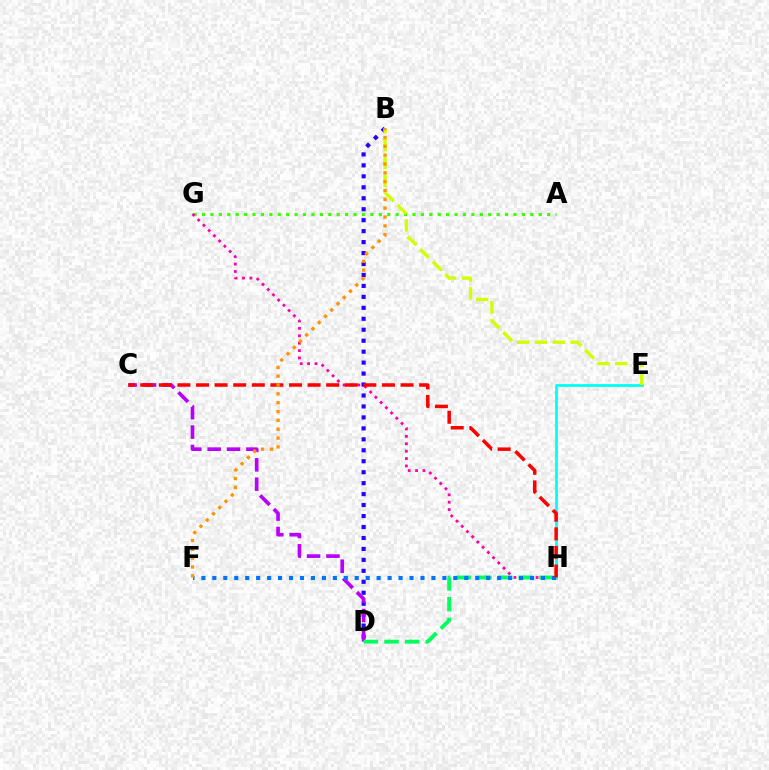{('B', 'D'): [{'color': '#2500ff', 'line_style': 'dotted', 'thickness': 2.98}], ('E', 'H'): [{'color': '#00fff6', 'line_style': 'solid', 'thickness': 1.99}], ('A', 'G'): [{'color': '#3dff00', 'line_style': 'dotted', 'thickness': 2.29}], ('G', 'H'): [{'color': '#ff00ac', 'line_style': 'dotted', 'thickness': 2.01}], ('C', 'D'): [{'color': '#b900ff', 'line_style': 'dashed', 'thickness': 2.63}], ('D', 'H'): [{'color': '#00ff5c', 'line_style': 'dashed', 'thickness': 2.81}], ('F', 'H'): [{'color': '#0074ff', 'line_style': 'dotted', 'thickness': 2.98}], ('C', 'H'): [{'color': '#ff0000', 'line_style': 'dashed', 'thickness': 2.53}], ('B', 'E'): [{'color': '#d1ff00', 'line_style': 'dashed', 'thickness': 2.42}], ('B', 'F'): [{'color': '#ff9400', 'line_style': 'dotted', 'thickness': 2.4}]}